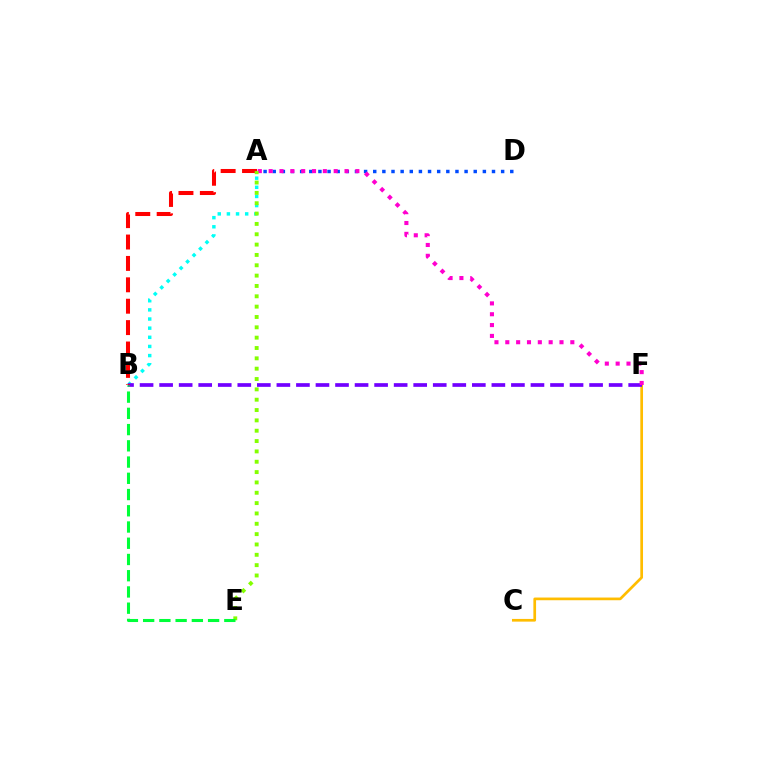{('C', 'F'): [{'color': '#ffbd00', 'line_style': 'solid', 'thickness': 1.94}], ('A', 'B'): [{'color': '#00fff6', 'line_style': 'dotted', 'thickness': 2.48}, {'color': '#ff0000', 'line_style': 'dashed', 'thickness': 2.91}], ('B', 'F'): [{'color': '#7200ff', 'line_style': 'dashed', 'thickness': 2.66}], ('A', 'D'): [{'color': '#004bff', 'line_style': 'dotted', 'thickness': 2.48}], ('A', 'F'): [{'color': '#ff00cf', 'line_style': 'dotted', 'thickness': 2.94}], ('A', 'E'): [{'color': '#84ff00', 'line_style': 'dotted', 'thickness': 2.81}], ('B', 'E'): [{'color': '#00ff39', 'line_style': 'dashed', 'thickness': 2.21}]}